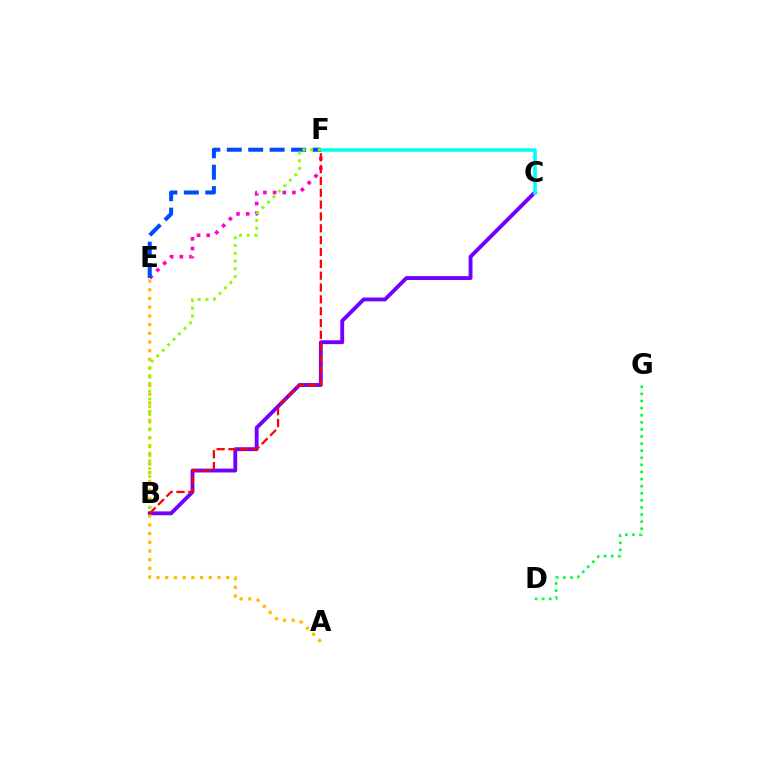{('E', 'F'): [{'color': '#ff00cf', 'line_style': 'dotted', 'thickness': 2.62}, {'color': '#004bff', 'line_style': 'dashed', 'thickness': 2.91}], ('B', 'C'): [{'color': '#7200ff', 'line_style': 'solid', 'thickness': 2.78}], ('C', 'F'): [{'color': '#00fff6', 'line_style': 'solid', 'thickness': 2.57}], ('D', 'G'): [{'color': '#00ff39', 'line_style': 'dotted', 'thickness': 1.93}], ('B', 'F'): [{'color': '#ff0000', 'line_style': 'dashed', 'thickness': 1.61}, {'color': '#84ff00', 'line_style': 'dotted', 'thickness': 2.1}], ('A', 'E'): [{'color': '#ffbd00', 'line_style': 'dotted', 'thickness': 2.37}]}